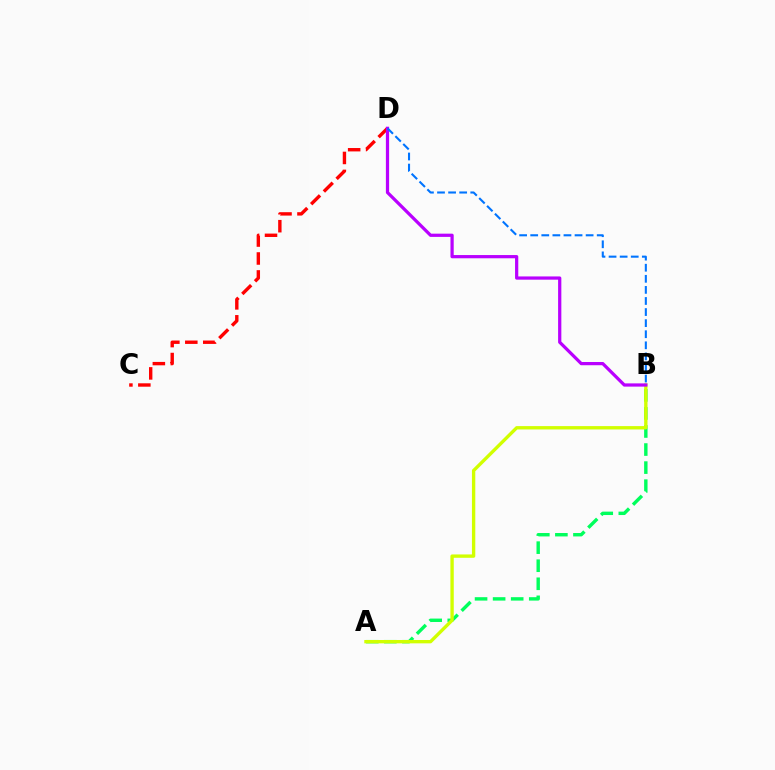{('A', 'B'): [{'color': '#00ff5c', 'line_style': 'dashed', 'thickness': 2.45}, {'color': '#d1ff00', 'line_style': 'solid', 'thickness': 2.41}], ('C', 'D'): [{'color': '#ff0000', 'line_style': 'dashed', 'thickness': 2.44}], ('B', 'D'): [{'color': '#b900ff', 'line_style': 'solid', 'thickness': 2.33}, {'color': '#0074ff', 'line_style': 'dashed', 'thickness': 1.51}]}